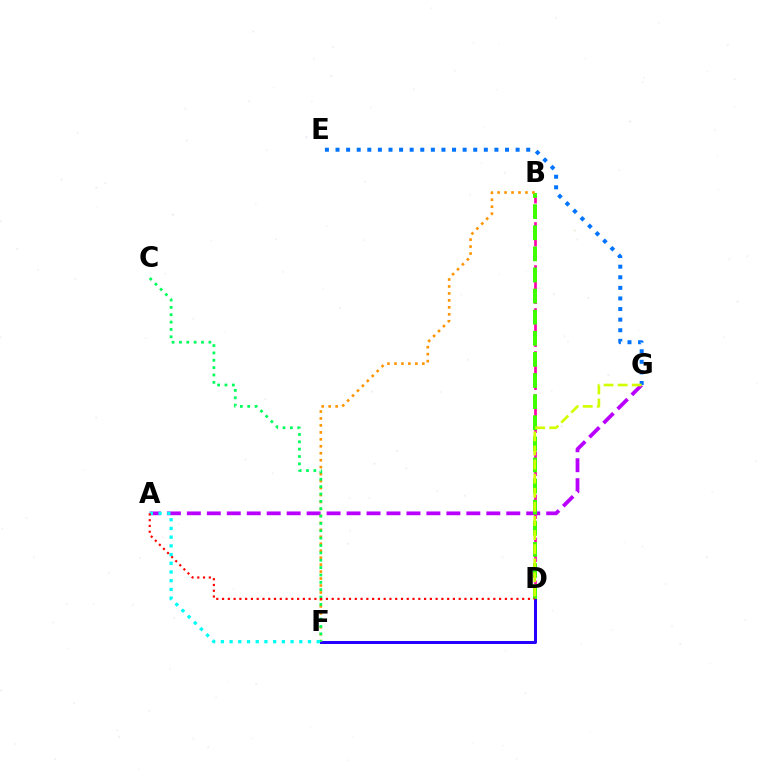{('A', 'G'): [{'color': '#b900ff', 'line_style': 'dashed', 'thickness': 2.71}], ('B', 'D'): [{'color': '#ff00ac', 'line_style': 'dashed', 'thickness': 1.95}, {'color': '#3dff00', 'line_style': 'dashed', 'thickness': 2.87}], ('D', 'F'): [{'color': '#2500ff', 'line_style': 'solid', 'thickness': 2.17}], ('B', 'F'): [{'color': '#ff9400', 'line_style': 'dotted', 'thickness': 1.89}], ('C', 'F'): [{'color': '#00ff5c', 'line_style': 'dotted', 'thickness': 2.0}], ('A', 'F'): [{'color': '#00fff6', 'line_style': 'dotted', 'thickness': 2.37}], ('E', 'G'): [{'color': '#0074ff', 'line_style': 'dotted', 'thickness': 2.88}], ('A', 'D'): [{'color': '#ff0000', 'line_style': 'dotted', 'thickness': 1.57}], ('D', 'G'): [{'color': '#d1ff00', 'line_style': 'dashed', 'thickness': 1.91}]}